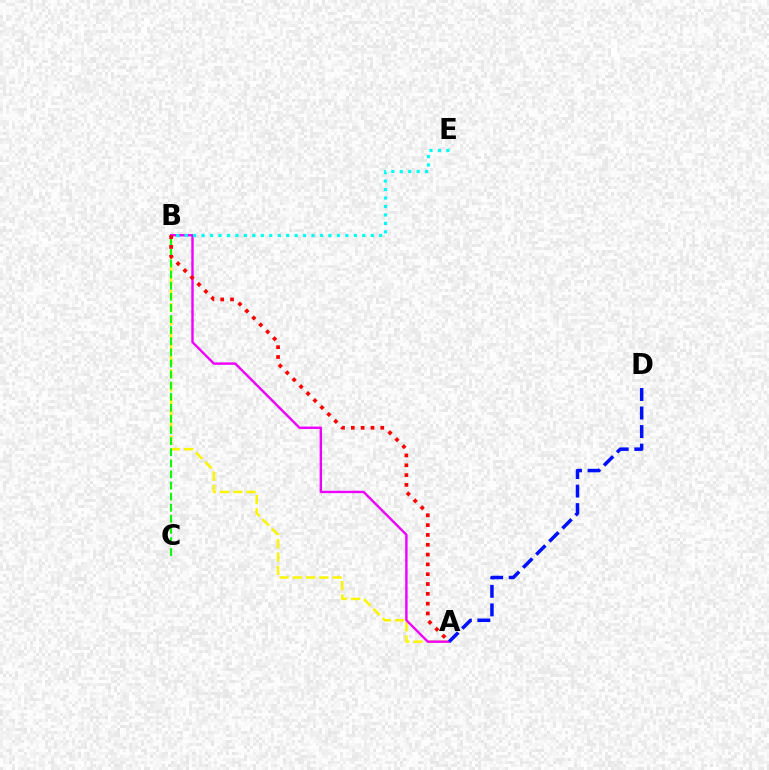{('A', 'B'): [{'color': '#fcf500', 'line_style': 'dashed', 'thickness': 1.8}, {'color': '#ee00ff', 'line_style': 'solid', 'thickness': 1.73}, {'color': '#ff0000', 'line_style': 'dotted', 'thickness': 2.67}], ('B', 'C'): [{'color': '#08ff00', 'line_style': 'dashed', 'thickness': 1.51}], ('A', 'D'): [{'color': '#0010ff', 'line_style': 'dashed', 'thickness': 2.52}], ('B', 'E'): [{'color': '#00fff6', 'line_style': 'dotted', 'thickness': 2.3}]}